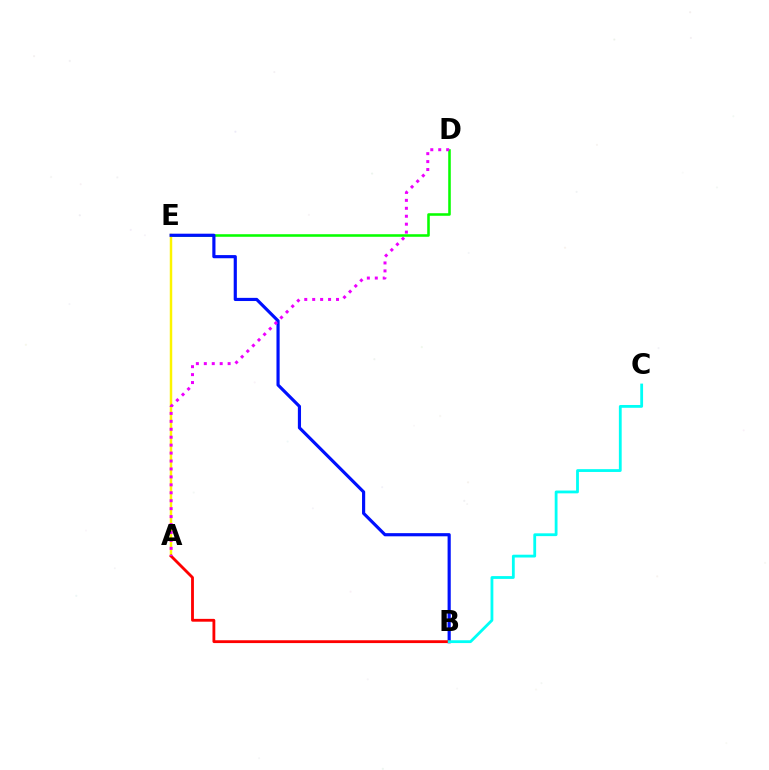{('D', 'E'): [{'color': '#08ff00', 'line_style': 'solid', 'thickness': 1.84}], ('A', 'E'): [{'color': '#fcf500', 'line_style': 'solid', 'thickness': 1.77}], ('B', 'E'): [{'color': '#0010ff', 'line_style': 'solid', 'thickness': 2.28}], ('A', 'B'): [{'color': '#ff0000', 'line_style': 'solid', 'thickness': 2.03}], ('A', 'D'): [{'color': '#ee00ff', 'line_style': 'dotted', 'thickness': 2.16}], ('B', 'C'): [{'color': '#00fff6', 'line_style': 'solid', 'thickness': 2.02}]}